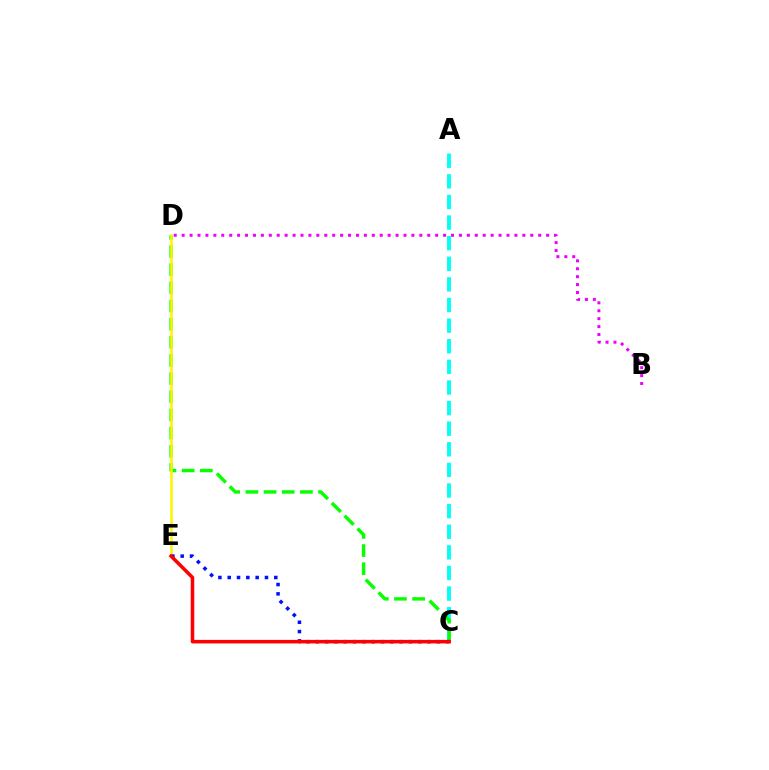{('A', 'C'): [{'color': '#00fff6', 'line_style': 'dashed', 'thickness': 2.8}], ('C', 'D'): [{'color': '#08ff00', 'line_style': 'dashed', 'thickness': 2.47}], ('B', 'D'): [{'color': '#ee00ff', 'line_style': 'dotted', 'thickness': 2.15}], ('D', 'E'): [{'color': '#fcf500', 'line_style': 'solid', 'thickness': 1.81}], ('C', 'E'): [{'color': '#0010ff', 'line_style': 'dotted', 'thickness': 2.53}, {'color': '#ff0000', 'line_style': 'solid', 'thickness': 2.54}]}